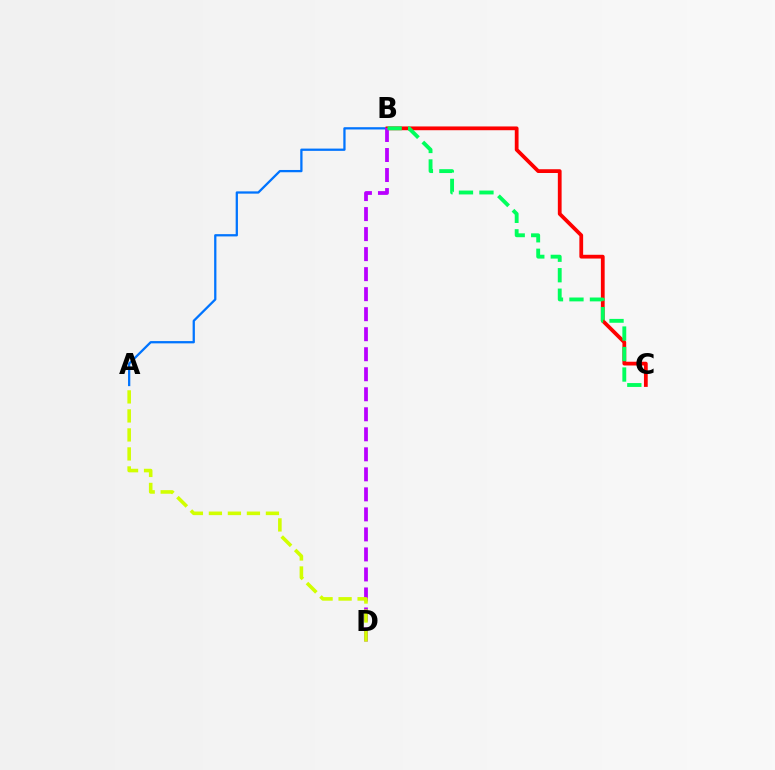{('A', 'B'): [{'color': '#0074ff', 'line_style': 'solid', 'thickness': 1.64}], ('B', 'C'): [{'color': '#ff0000', 'line_style': 'solid', 'thickness': 2.71}, {'color': '#00ff5c', 'line_style': 'dashed', 'thickness': 2.78}], ('B', 'D'): [{'color': '#b900ff', 'line_style': 'dashed', 'thickness': 2.72}], ('A', 'D'): [{'color': '#d1ff00', 'line_style': 'dashed', 'thickness': 2.58}]}